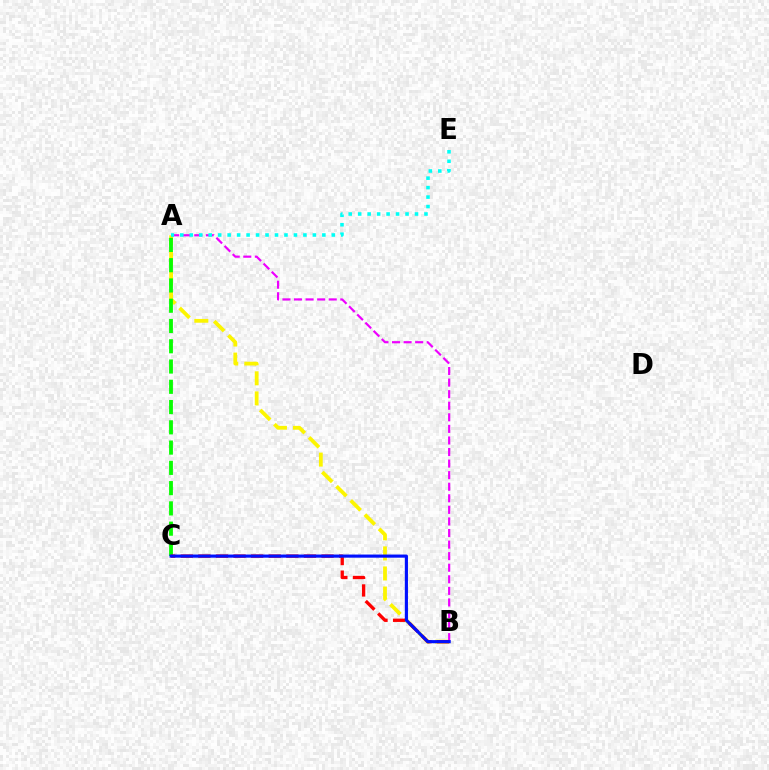{('A', 'B'): [{'color': '#fcf500', 'line_style': 'dashed', 'thickness': 2.73}, {'color': '#ee00ff', 'line_style': 'dashed', 'thickness': 1.57}], ('A', 'E'): [{'color': '#00fff6', 'line_style': 'dotted', 'thickness': 2.57}], ('A', 'C'): [{'color': '#08ff00', 'line_style': 'dashed', 'thickness': 2.75}], ('B', 'C'): [{'color': '#ff0000', 'line_style': 'dashed', 'thickness': 2.39}, {'color': '#0010ff', 'line_style': 'solid', 'thickness': 2.26}]}